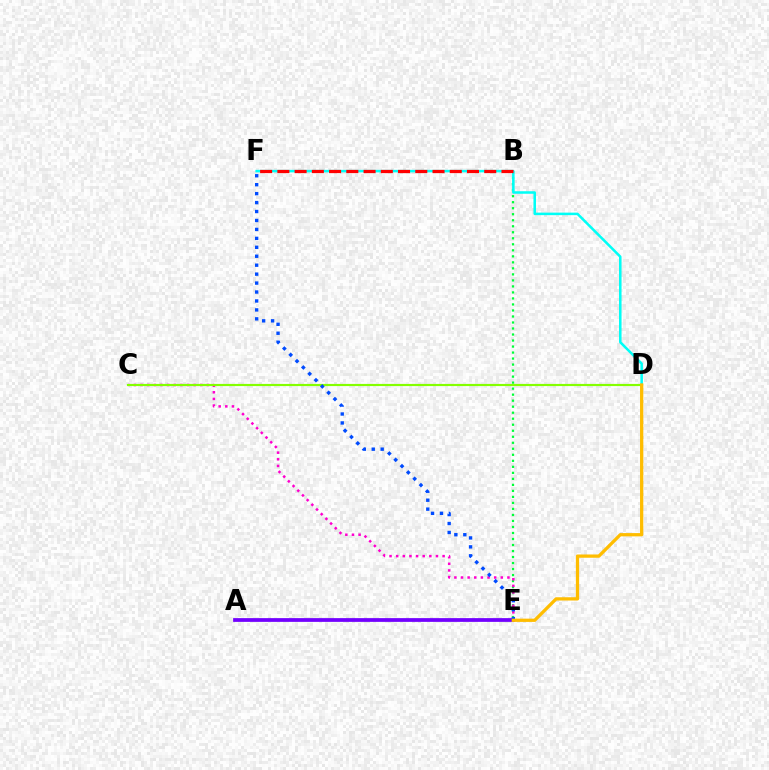{('B', 'E'): [{'color': '#00ff39', 'line_style': 'dotted', 'thickness': 1.63}], ('A', 'E'): [{'color': '#7200ff', 'line_style': 'solid', 'thickness': 2.7}], ('D', 'F'): [{'color': '#00fff6', 'line_style': 'solid', 'thickness': 1.82}], ('C', 'E'): [{'color': '#ff00cf', 'line_style': 'dotted', 'thickness': 1.8}], ('C', 'D'): [{'color': '#84ff00', 'line_style': 'solid', 'thickness': 1.57}], ('E', 'F'): [{'color': '#004bff', 'line_style': 'dotted', 'thickness': 2.43}], ('B', 'F'): [{'color': '#ff0000', 'line_style': 'dashed', 'thickness': 2.34}], ('D', 'E'): [{'color': '#ffbd00', 'line_style': 'solid', 'thickness': 2.35}]}